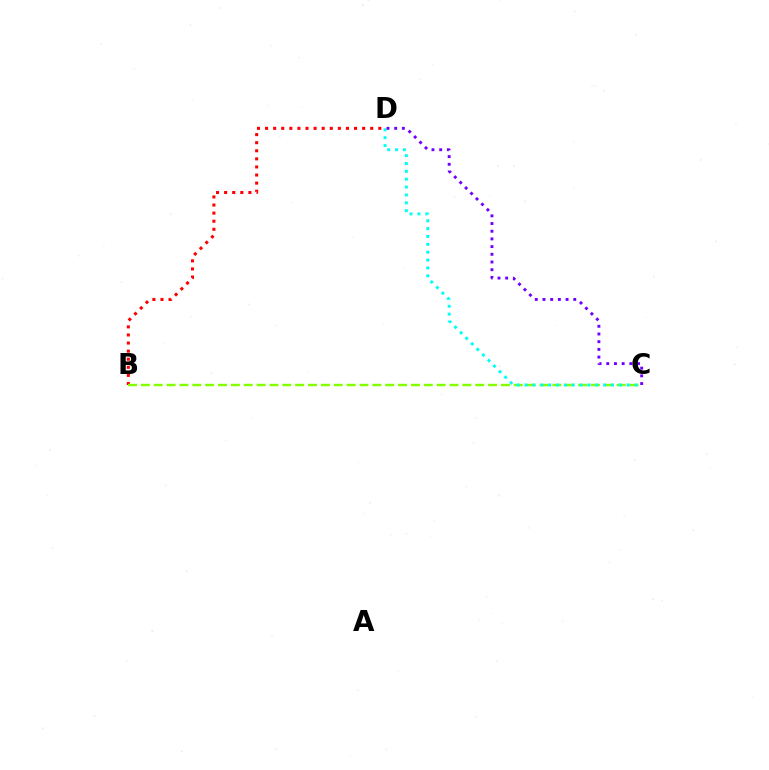{('B', 'D'): [{'color': '#ff0000', 'line_style': 'dotted', 'thickness': 2.2}], ('B', 'C'): [{'color': '#84ff00', 'line_style': 'dashed', 'thickness': 1.75}], ('C', 'D'): [{'color': '#00fff6', 'line_style': 'dotted', 'thickness': 2.14}, {'color': '#7200ff', 'line_style': 'dotted', 'thickness': 2.09}]}